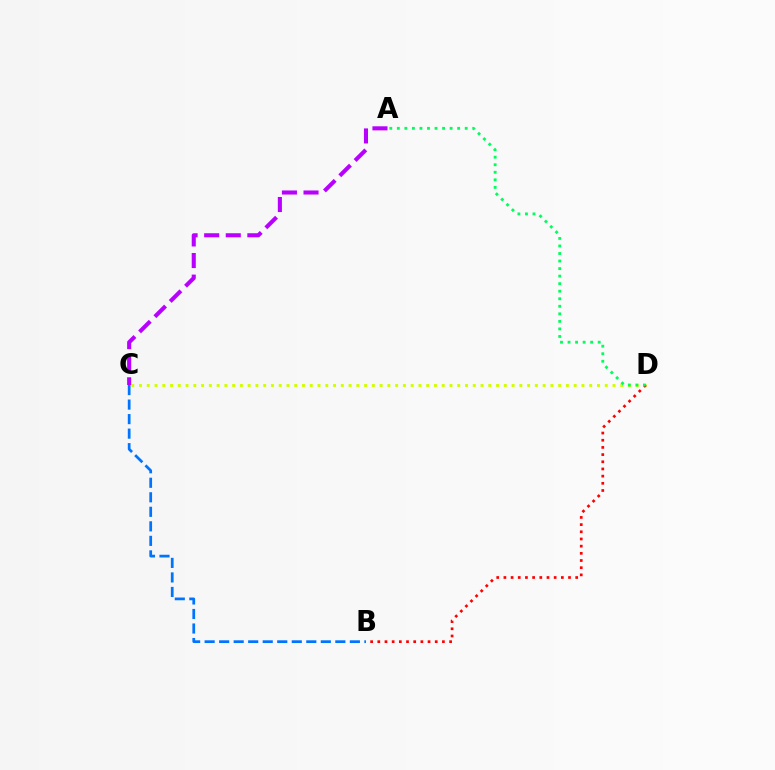{('C', 'D'): [{'color': '#d1ff00', 'line_style': 'dotted', 'thickness': 2.11}], ('B', 'D'): [{'color': '#ff0000', 'line_style': 'dotted', 'thickness': 1.95}], ('B', 'C'): [{'color': '#0074ff', 'line_style': 'dashed', 'thickness': 1.97}], ('A', 'C'): [{'color': '#b900ff', 'line_style': 'dashed', 'thickness': 2.93}], ('A', 'D'): [{'color': '#00ff5c', 'line_style': 'dotted', 'thickness': 2.05}]}